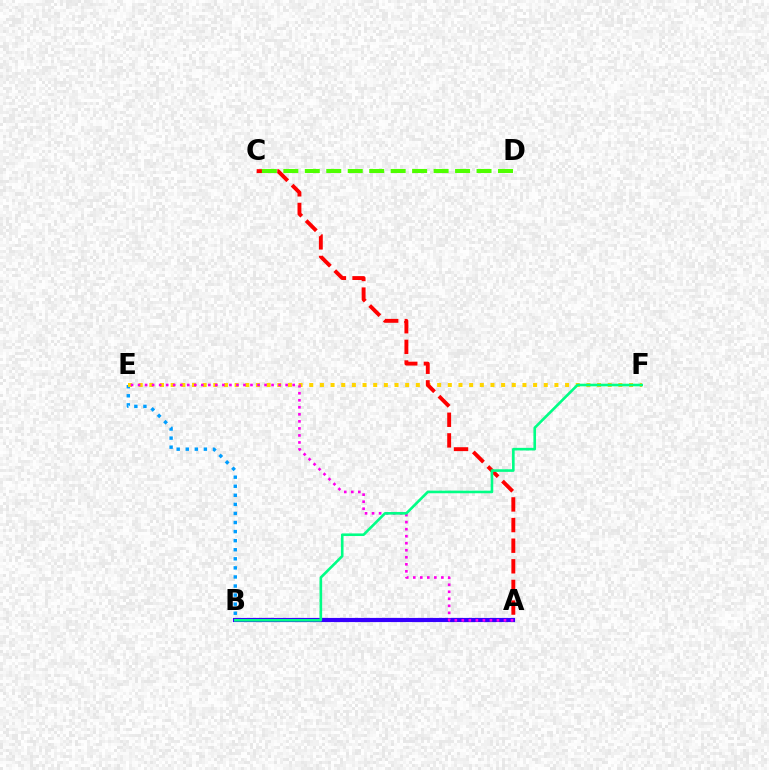{('A', 'B'): [{'color': '#3700ff', 'line_style': 'solid', 'thickness': 3.0}], ('B', 'E'): [{'color': '#009eff', 'line_style': 'dotted', 'thickness': 2.46}], ('E', 'F'): [{'color': '#ffd500', 'line_style': 'dotted', 'thickness': 2.9}], ('A', 'C'): [{'color': '#ff0000', 'line_style': 'dashed', 'thickness': 2.8}], ('A', 'E'): [{'color': '#ff00ed', 'line_style': 'dotted', 'thickness': 1.91}], ('B', 'F'): [{'color': '#00ff86', 'line_style': 'solid', 'thickness': 1.89}], ('C', 'D'): [{'color': '#4fff00', 'line_style': 'dashed', 'thickness': 2.92}]}